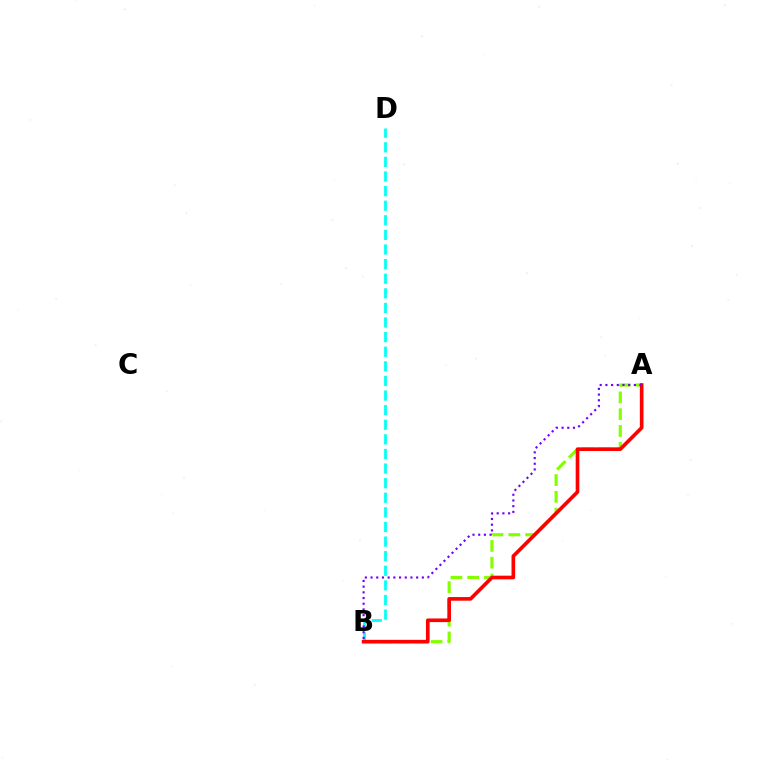{('A', 'B'): [{'color': '#84ff00', 'line_style': 'dashed', 'thickness': 2.28}, {'color': '#ff0000', 'line_style': 'solid', 'thickness': 2.62}, {'color': '#7200ff', 'line_style': 'dotted', 'thickness': 1.55}], ('B', 'D'): [{'color': '#00fff6', 'line_style': 'dashed', 'thickness': 1.98}]}